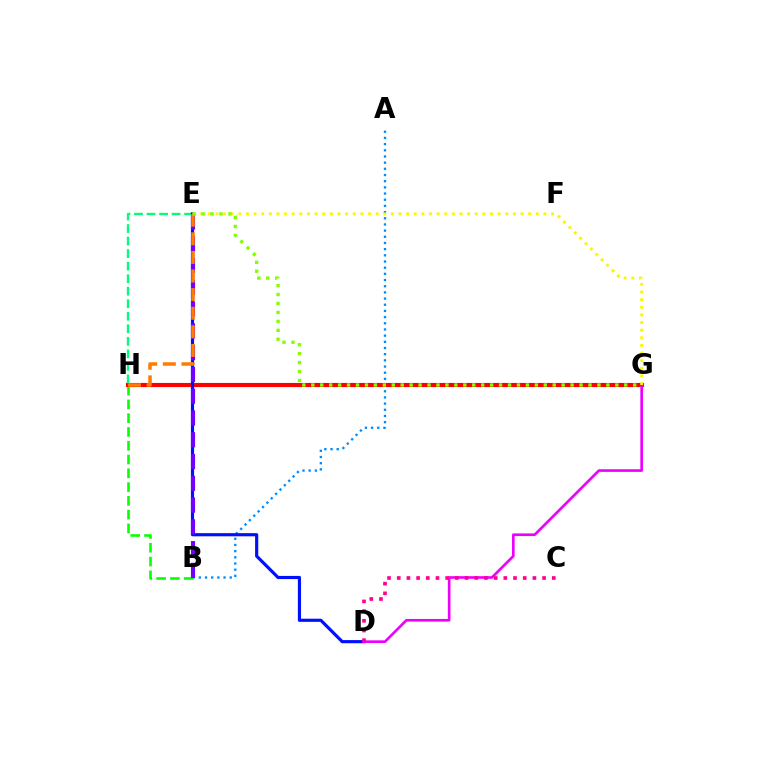{('G', 'H'): [{'color': '#00fff6', 'line_style': 'solid', 'thickness': 2.86}, {'color': '#ff0000', 'line_style': 'solid', 'thickness': 2.97}], ('A', 'B'): [{'color': '#008cff', 'line_style': 'dotted', 'thickness': 1.68}], ('B', 'H'): [{'color': '#08ff00', 'line_style': 'dashed', 'thickness': 1.87}], ('E', 'H'): [{'color': '#00ff74', 'line_style': 'dashed', 'thickness': 1.7}, {'color': '#ff7c00', 'line_style': 'dashed', 'thickness': 2.53}], ('D', 'E'): [{'color': '#0010ff', 'line_style': 'solid', 'thickness': 2.28}], ('B', 'E'): [{'color': '#7200ff', 'line_style': 'dashed', 'thickness': 2.96}], ('D', 'G'): [{'color': '#ee00ff', 'line_style': 'solid', 'thickness': 1.91}], ('E', 'G'): [{'color': '#fcf500', 'line_style': 'dotted', 'thickness': 2.07}, {'color': '#84ff00', 'line_style': 'dotted', 'thickness': 2.43}], ('C', 'D'): [{'color': '#ff0094', 'line_style': 'dotted', 'thickness': 2.63}]}